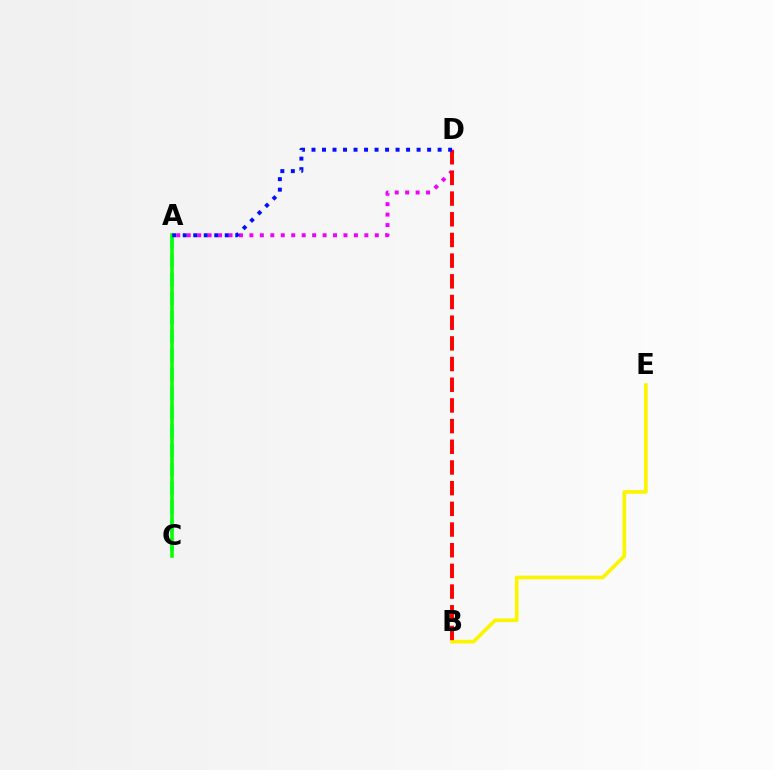{('B', 'E'): [{'color': '#fcf500', 'line_style': 'solid', 'thickness': 2.64}], ('A', 'D'): [{'color': '#ee00ff', 'line_style': 'dotted', 'thickness': 2.84}, {'color': '#0010ff', 'line_style': 'dotted', 'thickness': 2.86}], ('A', 'C'): [{'color': '#00fff6', 'line_style': 'dashed', 'thickness': 2.58}, {'color': '#08ff00', 'line_style': 'solid', 'thickness': 2.57}], ('B', 'D'): [{'color': '#ff0000', 'line_style': 'dashed', 'thickness': 2.81}]}